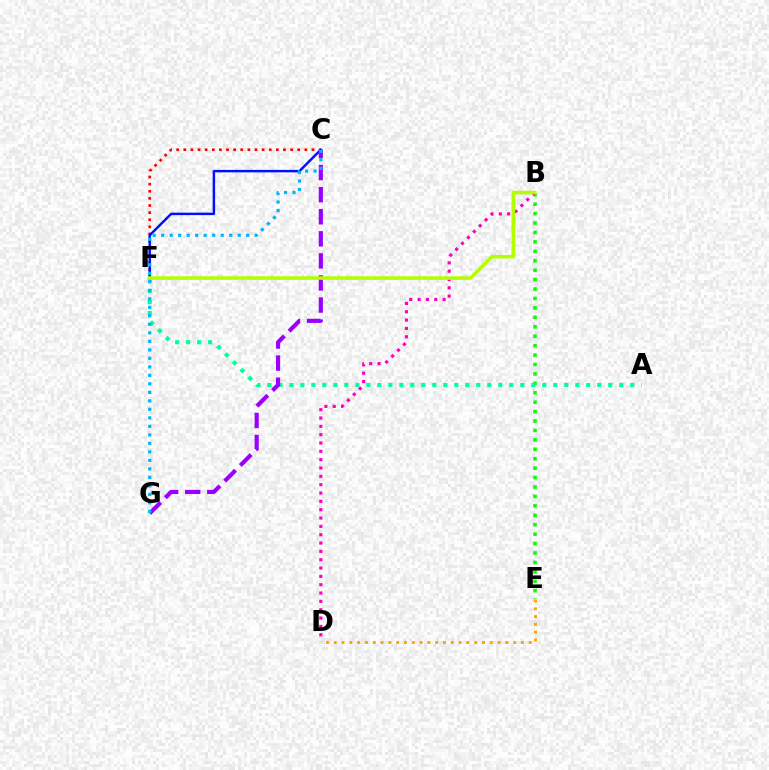{('B', 'E'): [{'color': '#08ff00', 'line_style': 'dotted', 'thickness': 2.56}], ('A', 'F'): [{'color': '#00ff9d', 'line_style': 'dotted', 'thickness': 2.99}], ('B', 'D'): [{'color': '#ff00bd', 'line_style': 'dotted', 'thickness': 2.27}], ('C', 'F'): [{'color': '#ff0000', 'line_style': 'dotted', 'thickness': 1.93}, {'color': '#0010ff', 'line_style': 'solid', 'thickness': 1.77}], ('D', 'E'): [{'color': '#ffa500', 'line_style': 'dotted', 'thickness': 2.12}], ('C', 'G'): [{'color': '#9b00ff', 'line_style': 'dashed', 'thickness': 3.0}, {'color': '#00b5ff', 'line_style': 'dotted', 'thickness': 2.31}], ('B', 'F'): [{'color': '#b3ff00', 'line_style': 'solid', 'thickness': 2.57}]}